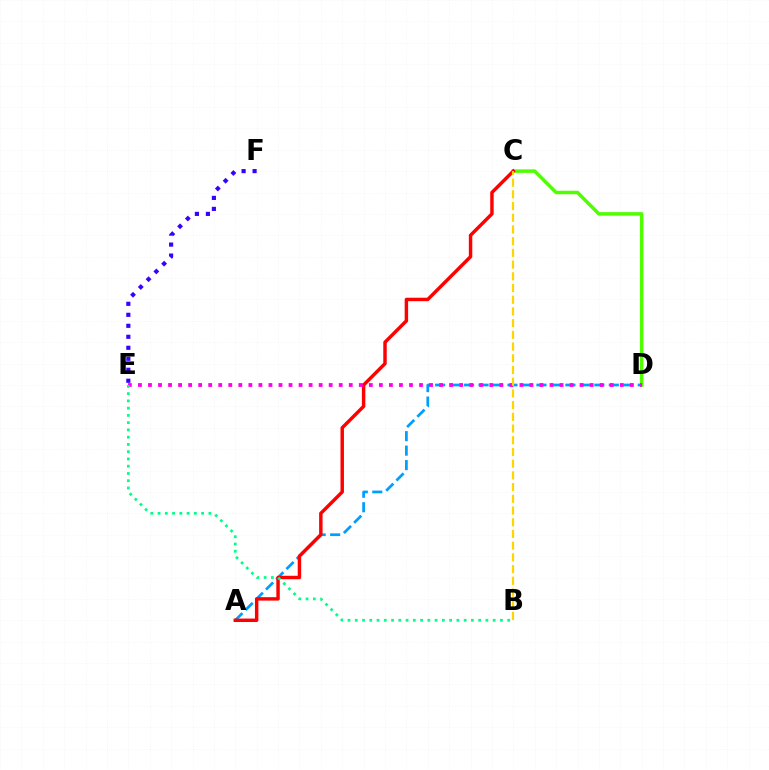{('C', 'D'): [{'color': '#4fff00', 'line_style': 'solid', 'thickness': 2.51}], ('A', 'D'): [{'color': '#009eff', 'line_style': 'dashed', 'thickness': 1.97}], ('A', 'C'): [{'color': '#ff0000', 'line_style': 'solid', 'thickness': 2.48}], ('D', 'E'): [{'color': '#ff00ed', 'line_style': 'dotted', 'thickness': 2.73}], ('B', 'E'): [{'color': '#00ff86', 'line_style': 'dotted', 'thickness': 1.97}], ('B', 'C'): [{'color': '#ffd500', 'line_style': 'dashed', 'thickness': 1.59}], ('E', 'F'): [{'color': '#3700ff', 'line_style': 'dotted', 'thickness': 2.99}]}